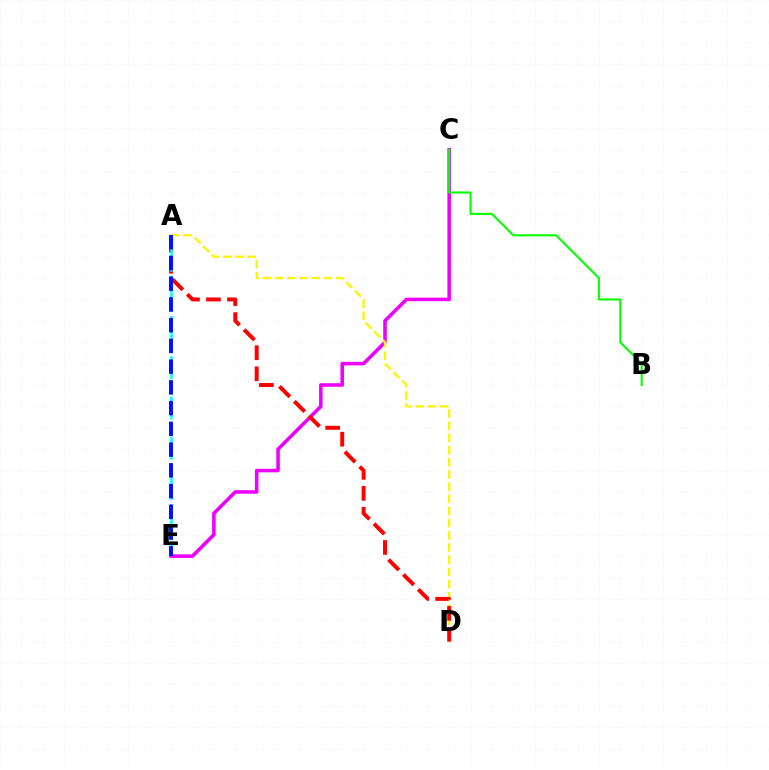{('C', 'E'): [{'color': '#ee00ff', 'line_style': 'solid', 'thickness': 2.57}], ('B', 'C'): [{'color': '#08ff00', 'line_style': 'solid', 'thickness': 1.52}], ('A', 'D'): [{'color': '#fcf500', 'line_style': 'dashed', 'thickness': 1.65}, {'color': '#ff0000', 'line_style': 'dashed', 'thickness': 2.85}], ('A', 'E'): [{'color': '#00fff6', 'line_style': 'dashed', 'thickness': 1.82}, {'color': '#0010ff', 'line_style': 'dashed', 'thickness': 2.82}]}